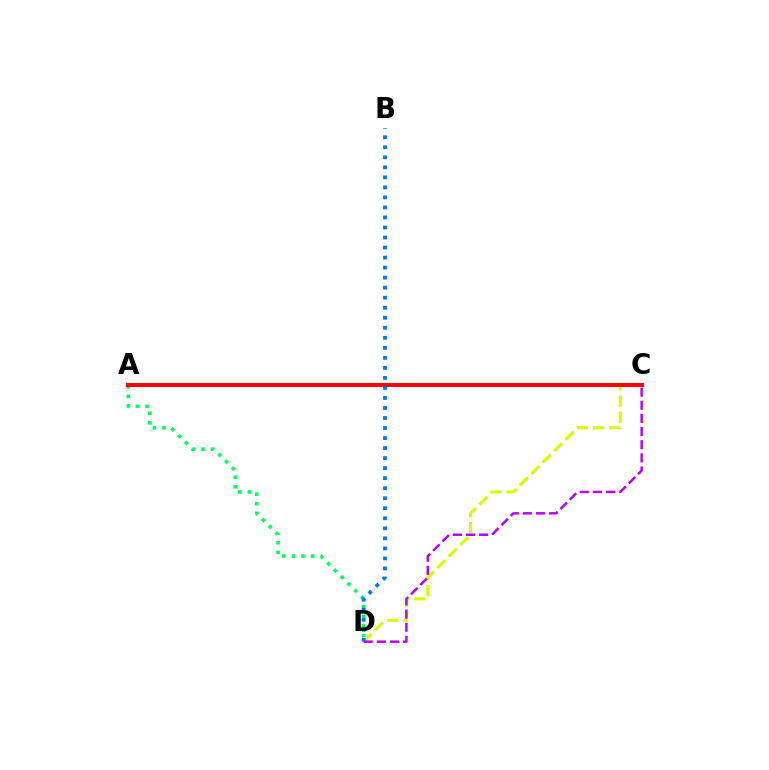{('C', 'D'): [{'color': '#d1ff00', 'line_style': 'dashed', 'thickness': 2.2}, {'color': '#b900ff', 'line_style': 'dashed', 'thickness': 1.79}], ('A', 'D'): [{'color': '#00ff5c', 'line_style': 'dotted', 'thickness': 2.6}], ('A', 'C'): [{'color': '#ff0000', 'line_style': 'solid', 'thickness': 2.85}], ('B', 'D'): [{'color': '#0074ff', 'line_style': 'dotted', 'thickness': 2.72}]}